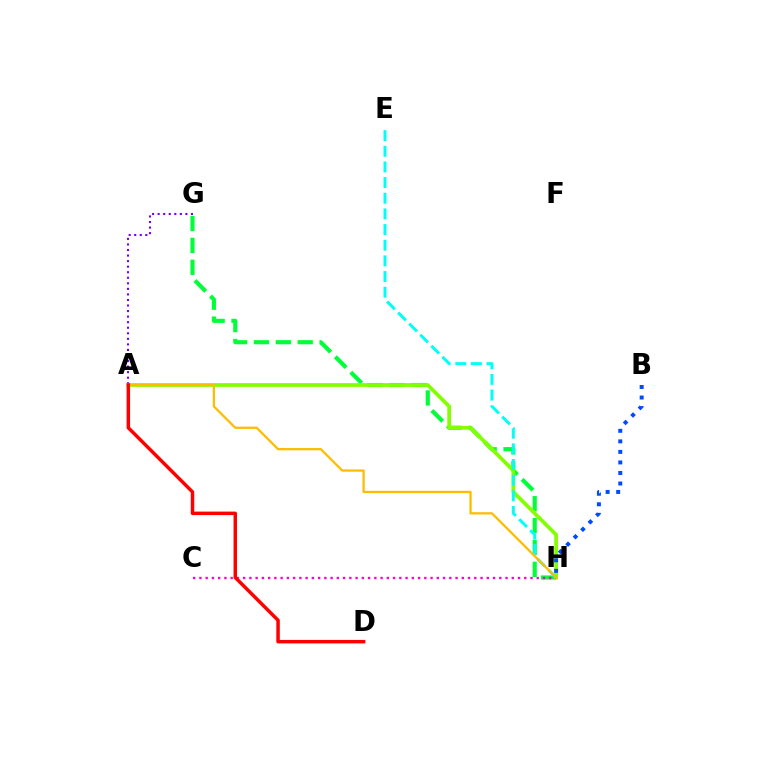{('G', 'H'): [{'color': '#00ff39', 'line_style': 'dashed', 'thickness': 2.97}], ('A', 'G'): [{'color': '#7200ff', 'line_style': 'dotted', 'thickness': 1.51}], ('A', 'H'): [{'color': '#84ff00', 'line_style': 'solid', 'thickness': 2.69}, {'color': '#ffbd00', 'line_style': 'solid', 'thickness': 1.64}], ('C', 'H'): [{'color': '#ff00cf', 'line_style': 'dotted', 'thickness': 1.7}], ('B', 'H'): [{'color': '#004bff', 'line_style': 'dotted', 'thickness': 2.86}], ('E', 'H'): [{'color': '#00fff6', 'line_style': 'dashed', 'thickness': 2.13}], ('A', 'D'): [{'color': '#ff0000', 'line_style': 'solid', 'thickness': 2.51}]}